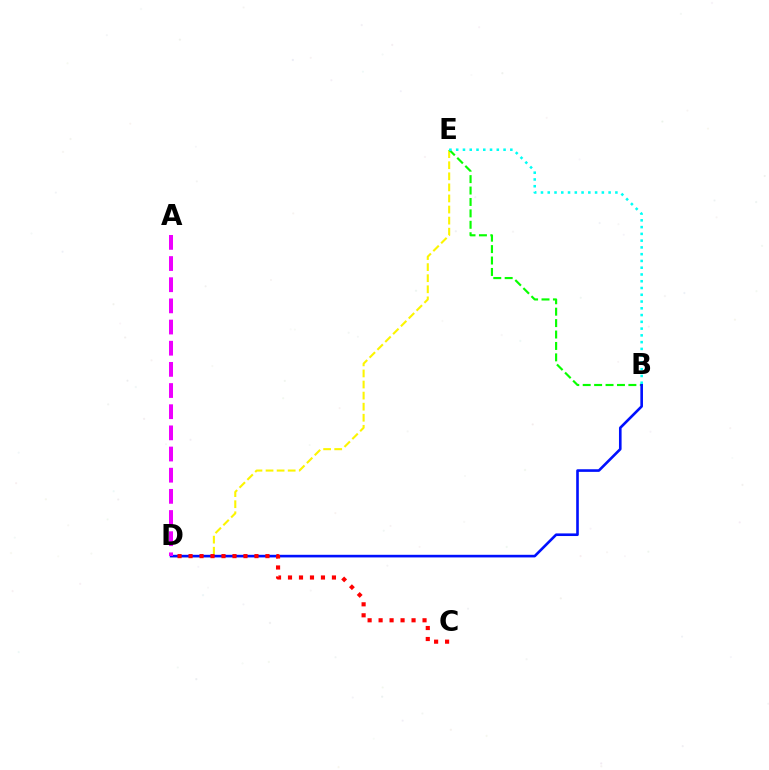{('D', 'E'): [{'color': '#fcf500', 'line_style': 'dashed', 'thickness': 1.5}], ('B', 'E'): [{'color': '#08ff00', 'line_style': 'dashed', 'thickness': 1.55}, {'color': '#00fff6', 'line_style': 'dotted', 'thickness': 1.84}], ('B', 'D'): [{'color': '#0010ff', 'line_style': 'solid', 'thickness': 1.89}], ('C', 'D'): [{'color': '#ff0000', 'line_style': 'dotted', 'thickness': 2.98}], ('A', 'D'): [{'color': '#ee00ff', 'line_style': 'dashed', 'thickness': 2.88}]}